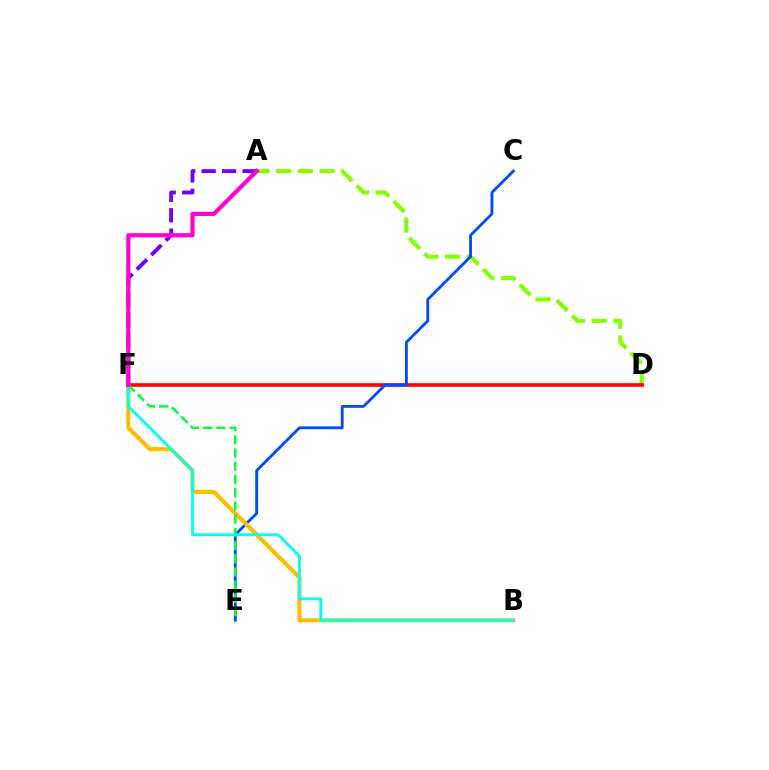{('A', 'F'): [{'color': '#7200ff', 'line_style': 'dashed', 'thickness': 2.78}, {'color': '#ff00cf', 'line_style': 'solid', 'thickness': 2.99}], ('A', 'D'): [{'color': '#84ff00', 'line_style': 'dashed', 'thickness': 2.94}], ('D', 'F'): [{'color': '#ff0000', 'line_style': 'solid', 'thickness': 2.6}], ('C', 'E'): [{'color': '#004bff', 'line_style': 'solid', 'thickness': 2.04}], ('B', 'F'): [{'color': '#ffbd00', 'line_style': 'solid', 'thickness': 2.96}, {'color': '#00fff6', 'line_style': 'solid', 'thickness': 2.04}], ('E', 'F'): [{'color': '#00ff39', 'line_style': 'dashed', 'thickness': 1.79}]}